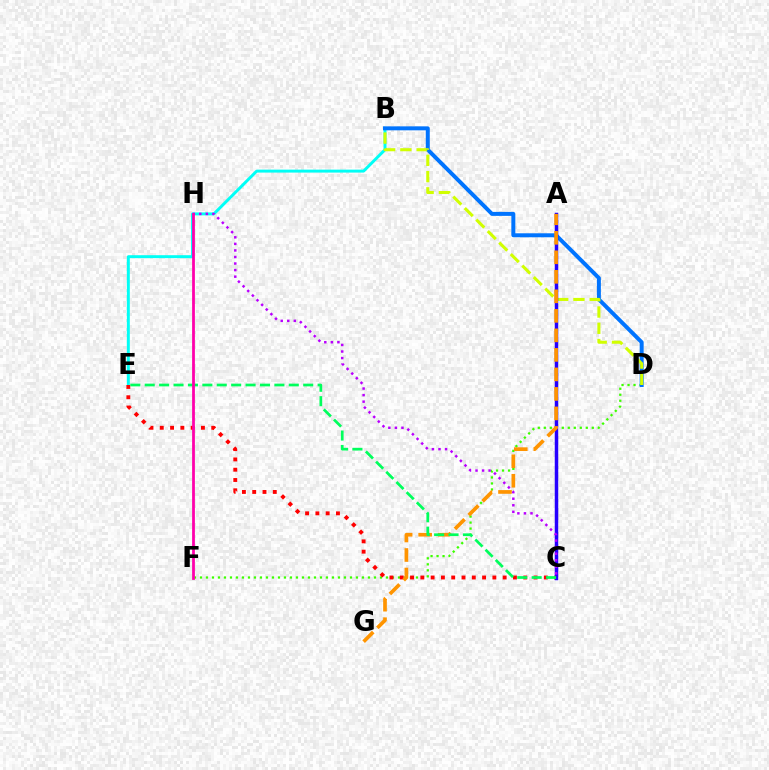{('B', 'E'): [{'color': '#00fff6', 'line_style': 'solid', 'thickness': 2.12}], ('D', 'F'): [{'color': '#3dff00', 'line_style': 'dotted', 'thickness': 1.63}], ('B', 'D'): [{'color': '#0074ff', 'line_style': 'solid', 'thickness': 2.86}, {'color': '#d1ff00', 'line_style': 'dashed', 'thickness': 2.21}], ('C', 'E'): [{'color': '#ff0000', 'line_style': 'dotted', 'thickness': 2.8}, {'color': '#00ff5c', 'line_style': 'dashed', 'thickness': 1.96}], ('A', 'C'): [{'color': '#2500ff', 'line_style': 'solid', 'thickness': 2.51}], ('A', 'G'): [{'color': '#ff9400', 'line_style': 'dashed', 'thickness': 2.65}], ('C', 'H'): [{'color': '#b900ff', 'line_style': 'dotted', 'thickness': 1.78}], ('F', 'H'): [{'color': '#ff00ac', 'line_style': 'solid', 'thickness': 2.0}]}